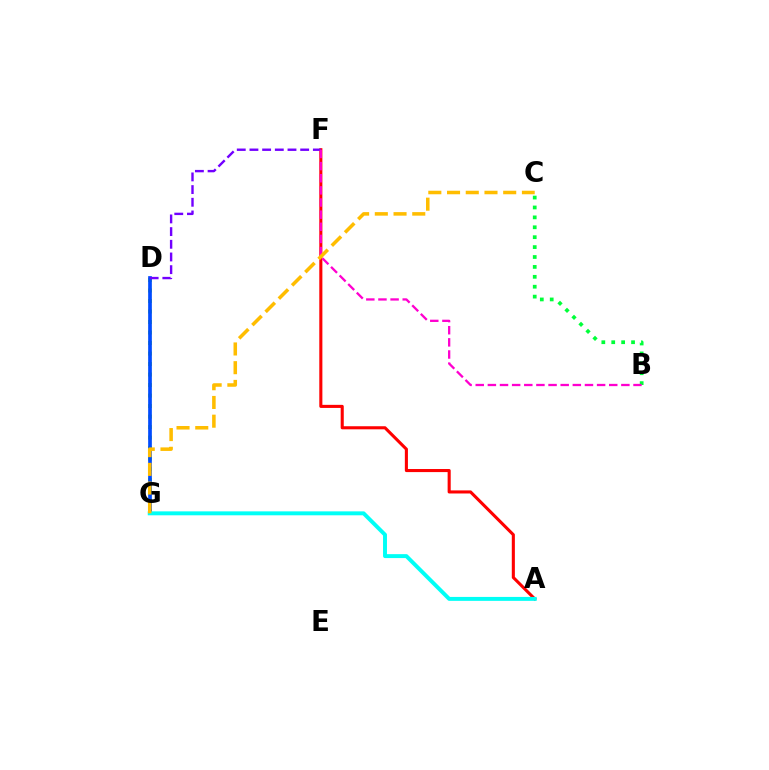{('D', 'G'): [{'color': '#84ff00', 'line_style': 'dotted', 'thickness': 2.86}, {'color': '#004bff', 'line_style': 'solid', 'thickness': 2.66}], ('B', 'C'): [{'color': '#00ff39', 'line_style': 'dotted', 'thickness': 2.69}], ('A', 'F'): [{'color': '#ff0000', 'line_style': 'solid', 'thickness': 2.22}], ('D', 'F'): [{'color': '#7200ff', 'line_style': 'dashed', 'thickness': 1.72}], ('A', 'G'): [{'color': '#00fff6', 'line_style': 'solid', 'thickness': 2.83}], ('B', 'F'): [{'color': '#ff00cf', 'line_style': 'dashed', 'thickness': 1.65}], ('C', 'G'): [{'color': '#ffbd00', 'line_style': 'dashed', 'thickness': 2.54}]}